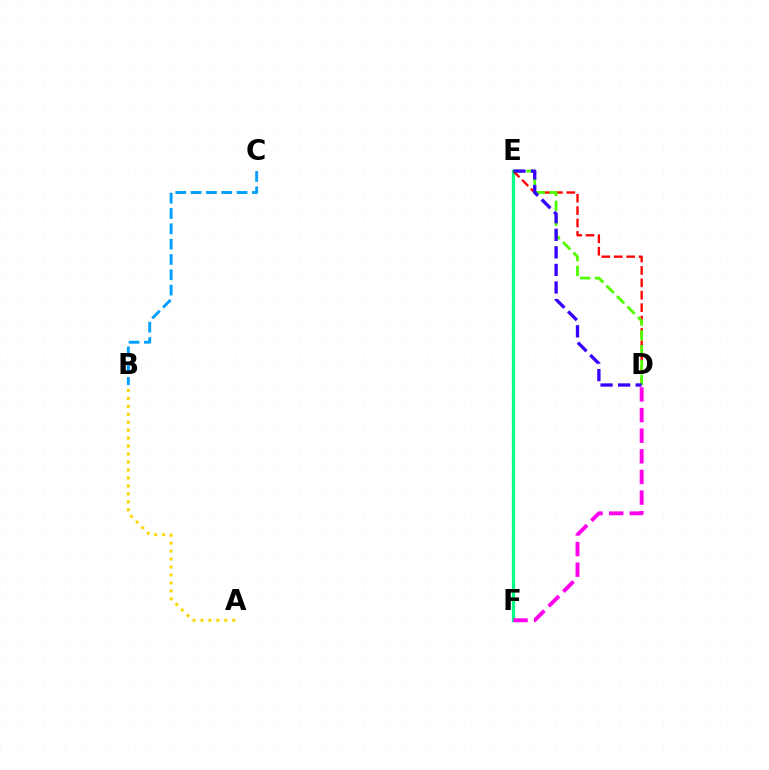{('E', 'F'): [{'color': '#00ff86', 'line_style': 'solid', 'thickness': 2.36}], ('D', 'E'): [{'color': '#ff0000', 'line_style': 'dashed', 'thickness': 1.68}, {'color': '#4fff00', 'line_style': 'dashed', 'thickness': 2.01}, {'color': '#3700ff', 'line_style': 'dashed', 'thickness': 2.39}], ('A', 'B'): [{'color': '#ffd500', 'line_style': 'dotted', 'thickness': 2.16}], ('D', 'F'): [{'color': '#ff00ed', 'line_style': 'dashed', 'thickness': 2.8}], ('B', 'C'): [{'color': '#009eff', 'line_style': 'dashed', 'thickness': 2.08}]}